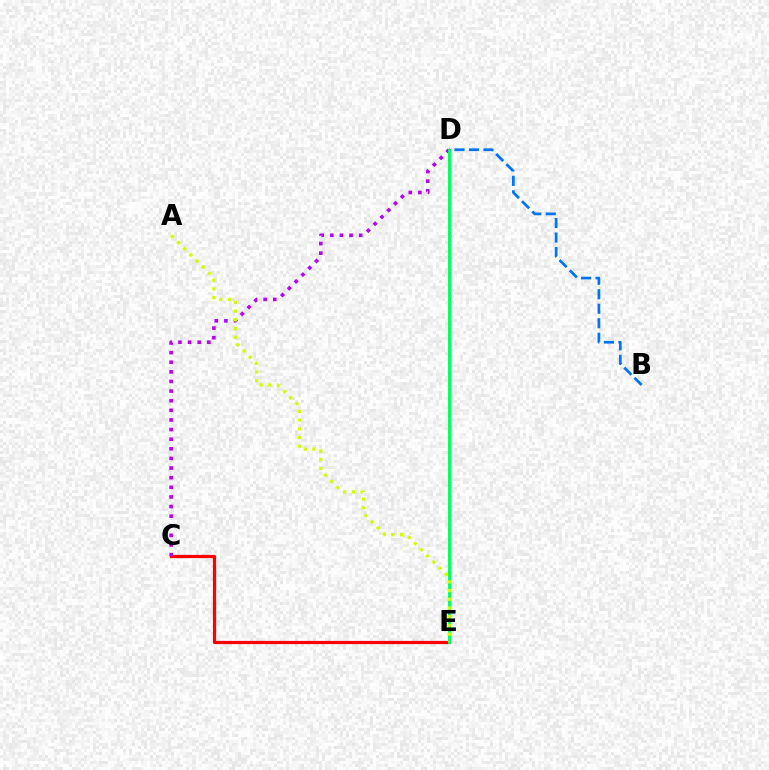{('C', 'E'): [{'color': '#ff0000', 'line_style': 'solid', 'thickness': 2.32}], ('B', 'D'): [{'color': '#0074ff', 'line_style': 'dashed', 'thickness': 1.97}], ('C', 'D'): [{'color': '#b900ff', 'line_style': 'dotted', 'thickness': 2.61}], ('D', 'E'): [{'color': '#00ff5c', 'line_style': 'solid', 'thickness': 2.09}], ('A', 'E'): [{'color': '#d1ff00', 'line_style': 'dotted', 'thickness': 2.37}]}